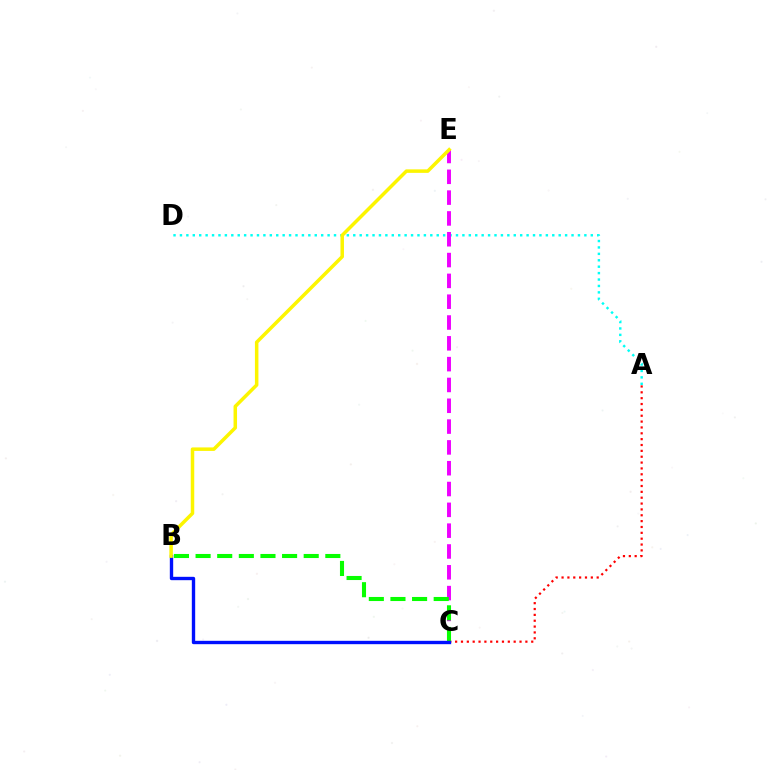{('A', 'D'): [{'color': '#00fff6', 'line_style': 'dotted', 'thickness': 1.74}], ('C', 'E'): [{'color': '#ee00ff', 'line_style': 'dashed', 'thickness': 2.83}], ('A', 'C'): [{'color': '#ff0000', 'line_style': 'dotted', 'thickness': 1.59}], ('B', 'C'): [{'color': '#08ff00', 'line_style': 'dashed', 'thickness': 2.94}, {'color': '#0010ff', 'line_style': 'solid', 'thickness': 2.42}], ('B', 'E'): [{'color': '#fcf500', 'line_style': 'solid', 'thickness': 2.52}]}